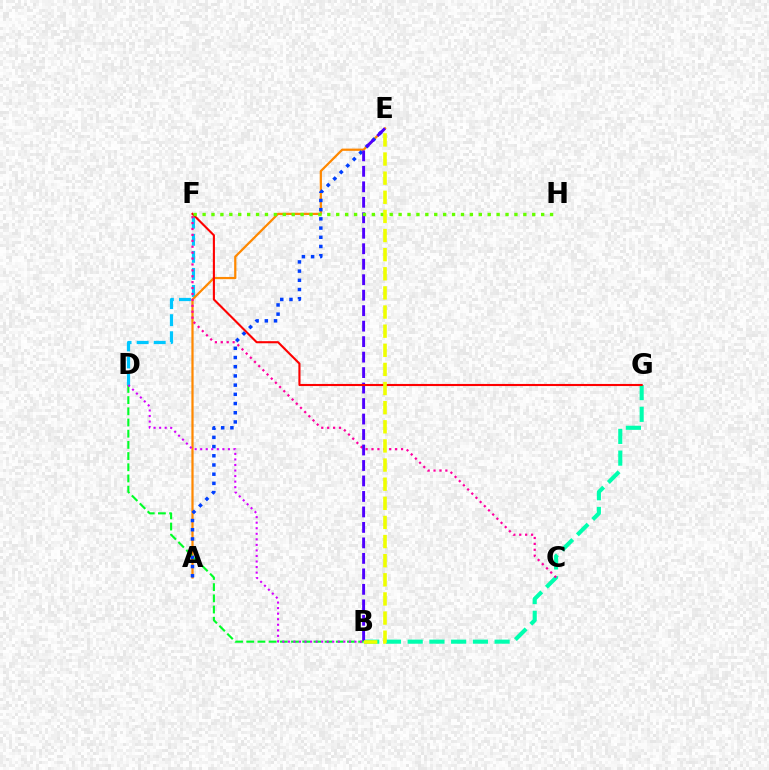{('B', 'G'): [{'color': '#00ffaf', 'line_style': 'dashed', 'thickness': 2.95}], ('D', 'F'): [{'color': '#00c7ff', 'line_style': 'dashed', 'thickness': 2.32}], ('A', 'E'): [{'color': '#ff8800', 'line_style': 'solid', 'thickness': 1.61}, {'color': '#003fff', 'line_style': 'dotted', 'thickness': 2.5}], ('C', 'F'): [{'color': '#ff00a0', 'line_style': 'dotted', 'thickness': 1.61}], ('B', 'E'): [{'color': '#4f00ff', 'line_style': 'dashed', 'thickness': 2.1}, {'color': '#eeff00', 'line_style': 'dashed', 'thickness': 2.6}], ('F', 'G'): [{'color': '#ff0000', 'line_style': 'solid', 'thickness': 1.51}], ('B', 'D'): [{'color': '#00ff27', 'line_style': 'dashed', 'thickness': 1.52}, {'color': '#d600ff', 'line_style': 'dotted', 'thickness': 1.51}], ('F', 'H'): [{'color': '#66ff00', 'line_style': 'dotted', 'thickness': 2.42}]}